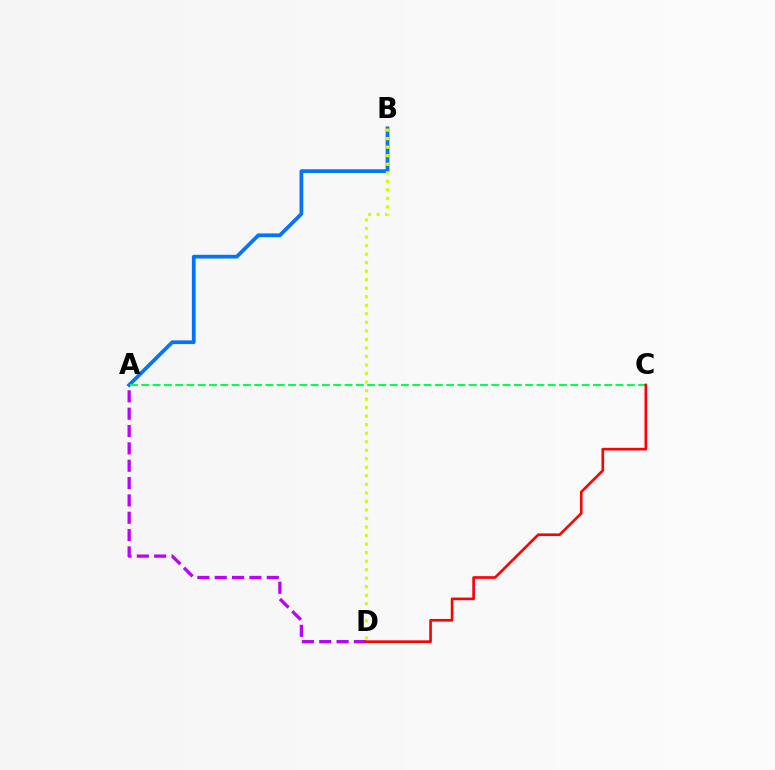{('A', 'B'): [{'color': '#0074ff', 'line_style': 'solid', 'thickness': 2.69}], ('A', 'D'): [{'color': '#b900ff', 'line_style': 'dashed', 'thickness': 2.36}], ('A', 'C'): [{'color': '#00ff5c', 'line_style': 'dashed', 'thickness': 1.53}], ('C', 'D'): [{'color': '#ff0000', 'line_style': 'solid', 'thickness': 1.91}], ('B', 'D'): [{'color': '#d1ff00', 'line_style': 'dotted', 'thickness': 2.32}]}